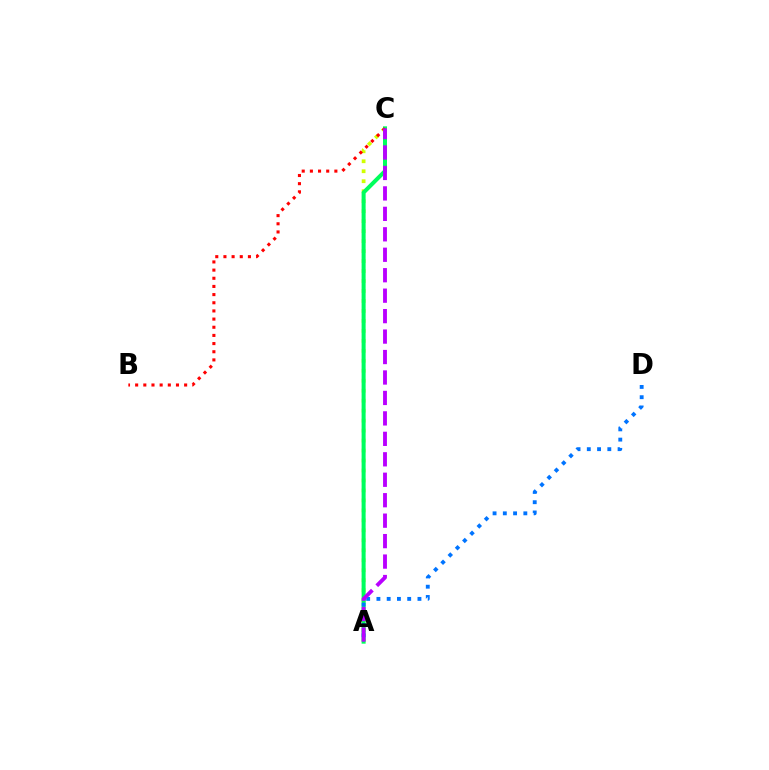{('A', 'C'): [{'color': '#d1ff00', 'line_style': 'dotted', 'thickness': 2.71}, {'color': '#00ff5c', 'line_style': 'solid', 'thickness': 2.89}, {'color': '#b900ff', 'line_style': 'dashed', 'thickness': 2.78}], ('A', 'D'): [{'color': '#0074ff', 'line_style': 'dotted', 'thickness': 2.79}], ('B', 'C'): [{'color': '#ff0000', 'line_style': 'dotted', 'thickness': 2.22}]}